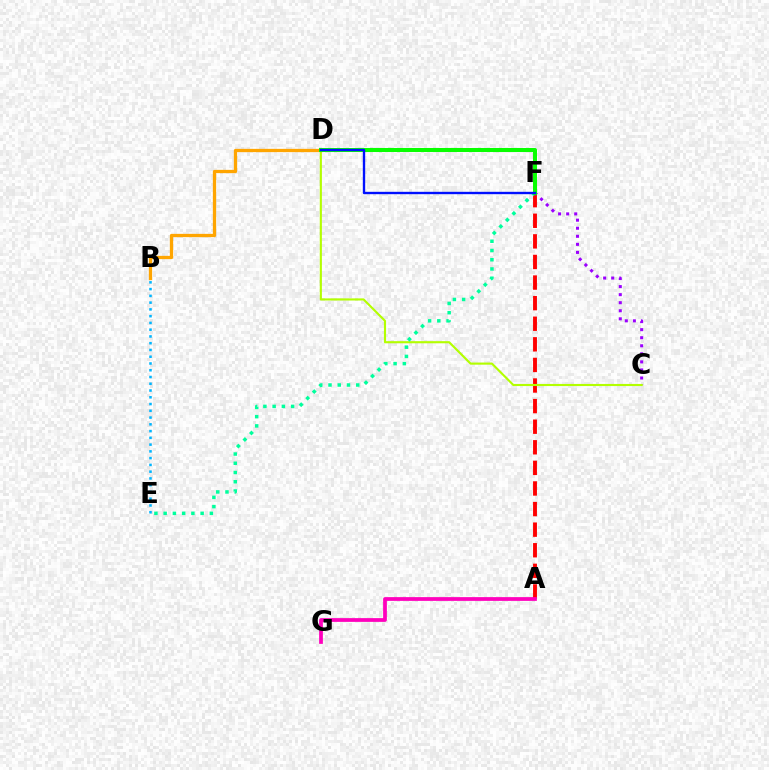{('A', 'F'): [{'color': '#ff0000', 'line_style': 'dashed', 'thickness': 2.8}], ('C', 'F'): [{'color': '#9b00ff', 'line_style': 'dotted', 'thickness': 2.19}], ('C', 'D'): [{'color': '#b3ff00', 'line_style': 'solid', 'thickness': 1.53}], ('B', 'E'): [{'color': '#00b5ff', 'line_style': 'dotted', 'thickness': 1.84}], ('E', 'F'): [{'color': '#00ff9d', 'line_style': 'dotted', 'thickness': 2.51}], ('A', 'G'): [{'color': '#ff00bd', 'line_style': 'solid', 'thickness': 2.7}], ('B', 'D'): [{'color': '#ffa500', 'line_style': 'solid', 'thickness': 2.36}], ('D', 'F'): [{'color': '#08ff00', 'line_style': 'solid', 'thickness': 2.9}, {'color': '#0010ff', 'line_style': 'solid', 'thickness': 1.7}]}